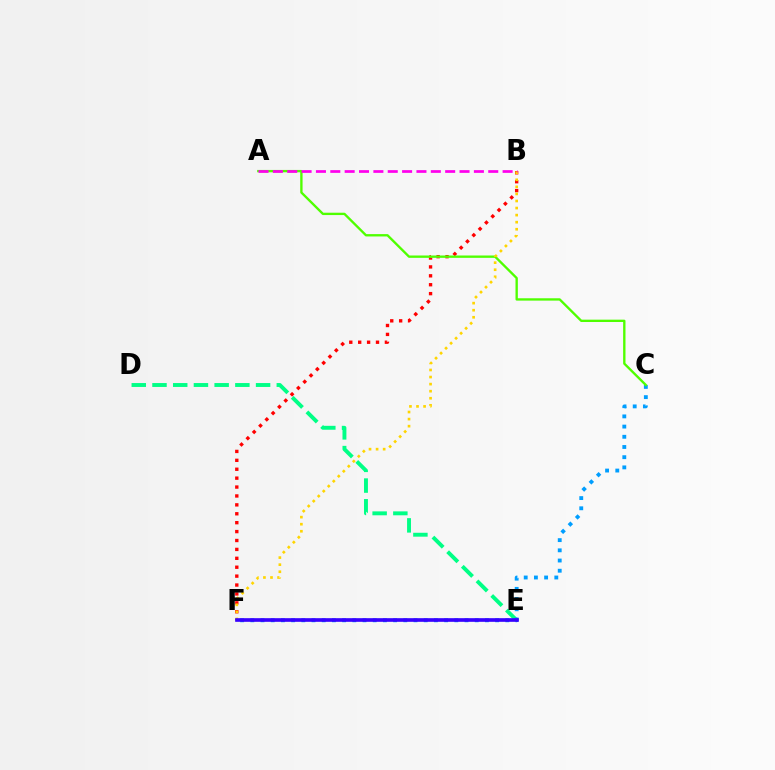{('D', 'E'): [{'color': '#00ff86', 'line_style': 'dashed', 'thickness': 2.81}], ('C', 'F'): [{'color': '#009eff', 'line_style': 'dotted', 'thickness': 2.77}], ('B', 'F'): [{'color': '#ff0000', 'line_style': 'dotted', 'thickness': 2.42}, {'color': '#ffd500', 'line_style': 'dotted', 'thickness': 1.92}], ('A', 'C'): [{'color': '#4fff00', 'line_style': 'solid', 'thickness': 1.69}], ('E', 'F'): [{'color': '#3700ff', 'line_style': 'solid', 'thickness': 2.62}], ('A', 'B'): [{'color': '#ff00ed', 'line_style': 'dashed', 'thickness': 1.95}]}